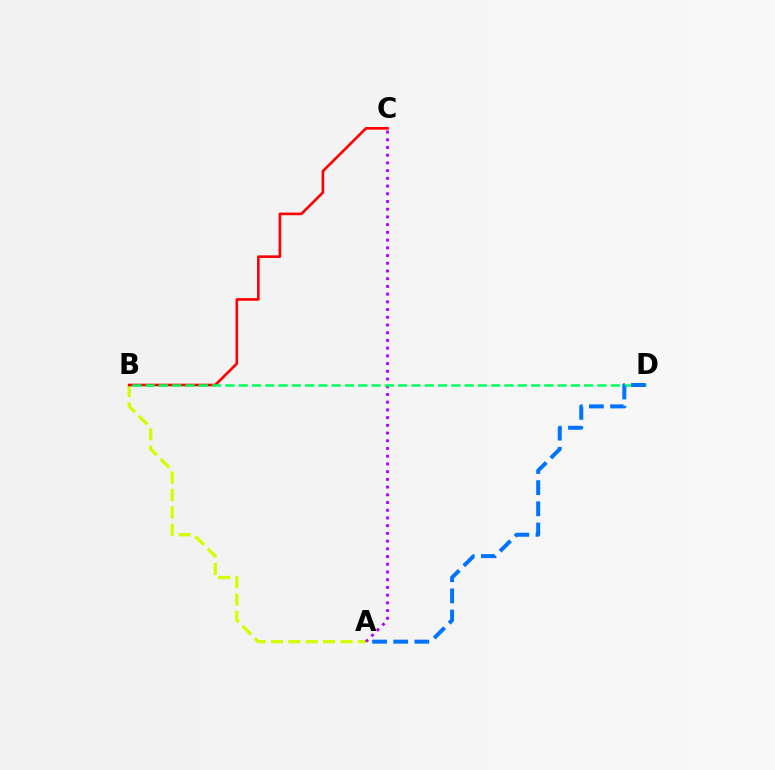{('A', 'B'): [{'color': '#d1ff00', 'line_style': 'dashed', 'thickness': 2.36}], ('B', 'C'): [{'color': '#ff0000', 'line_style': 'solid', 'thickness': 1.89}], ('A', 'C'): [{'color': '#b900ff', 'line_style': 'dotted', 'thickness': 2.1}], ('B', 'D'): [{'color': '#00ff5c', 'line_style': 'dashed', 'thickness': 1.81}], ('A', 'D'): [{'color': '#0074ff', 'line_style': 'dashed', 'thickness': 2.87}]}